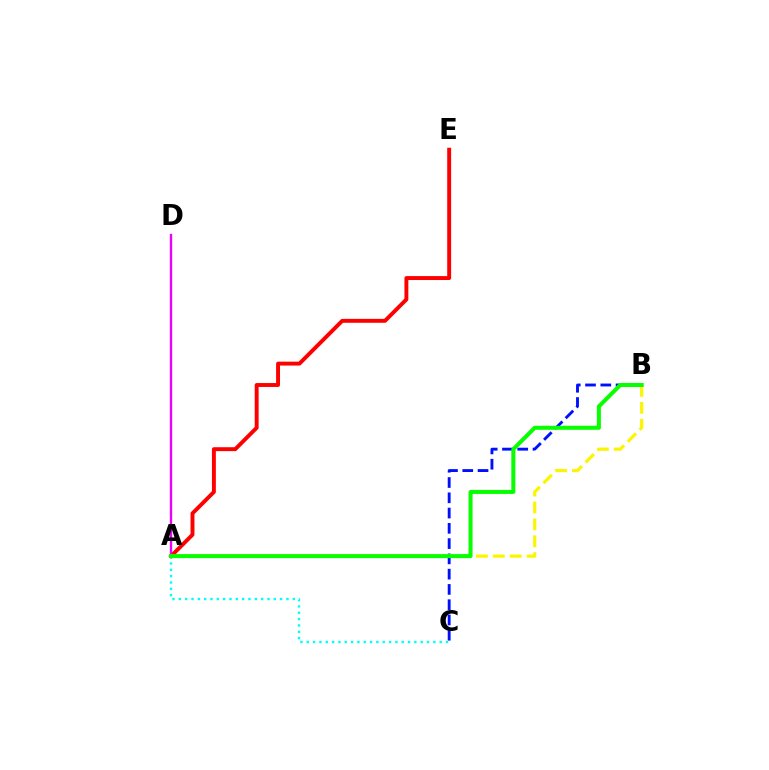{('B', 'C'): [{'color': '#0010ff', 'line_style': 'dashed', 'thickness': 2.07}], ('A', 'E'): [{'color': '#ff0000', 'line_style': 'solid', 'thickness': 2.82}], ('A', 'C'): [{'color': '#00fff6', 'line_style': 'dotted', 'thickness': 1.72}], ('A', 'D'): [{'color': '#ee00ff', 'line_style': 'solid', 'thickness': 1.7}], ('A', 'B'): [{'color': '#fcf500', 'line_style': 'dashed', 'thickness': 2.3}, {'color': '#08ff00', 'line_style': 'solid', 'thickness': 2.89}]}